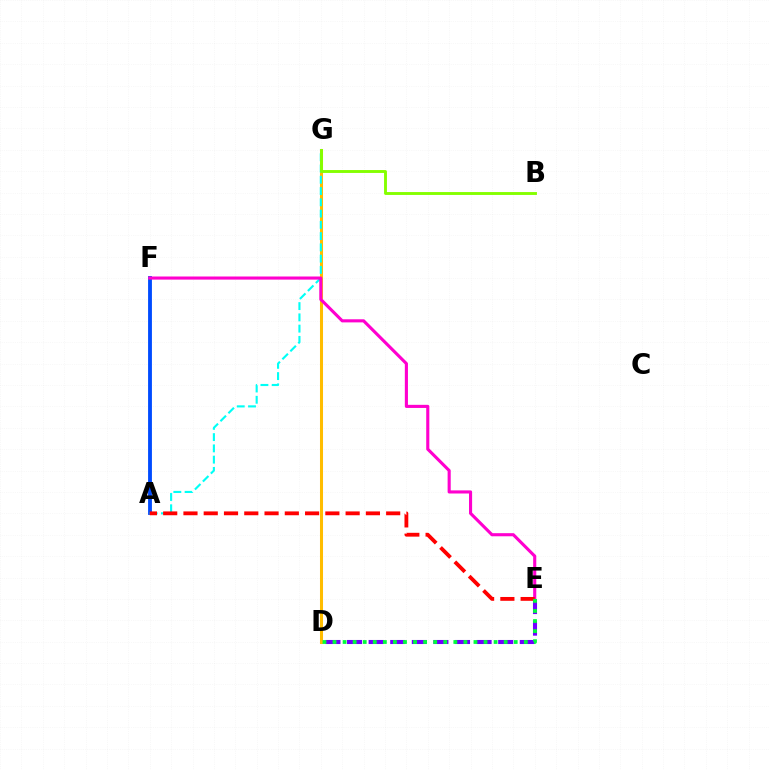{('D', 'E'): [{'color': '#7200ff', 'line_style': 'dashed', 'thickness': 2.93}, {'color': '#00ff39', 'line_style': 'dotted', 'thickness': 2.73}], ('D', 'G'): [{'color': '#ffbd00', 'line_style': 'solid', 'thickness': 2.19}], ('A', 'F'): [{'color': '#004bff', 'line_style': 'solid', 'thickness': 2.77}], ('A', 'G'): [{'color': '#00fff6', 'line_style': 'dashed', 'thickness': 1.53}], ('B', 'G'): [{'color': '#84ff00', 'line_style': 'solid', 'thickness': 2.08}], ('E', 'F'): [{'color': '#ff00cf', 'line_style': 'solid', 'thickness': 2.24}], ('A', 'E'): [{'color': '#ff0000', 'line_style': 'dashed', 'thickness': 2.75}]}